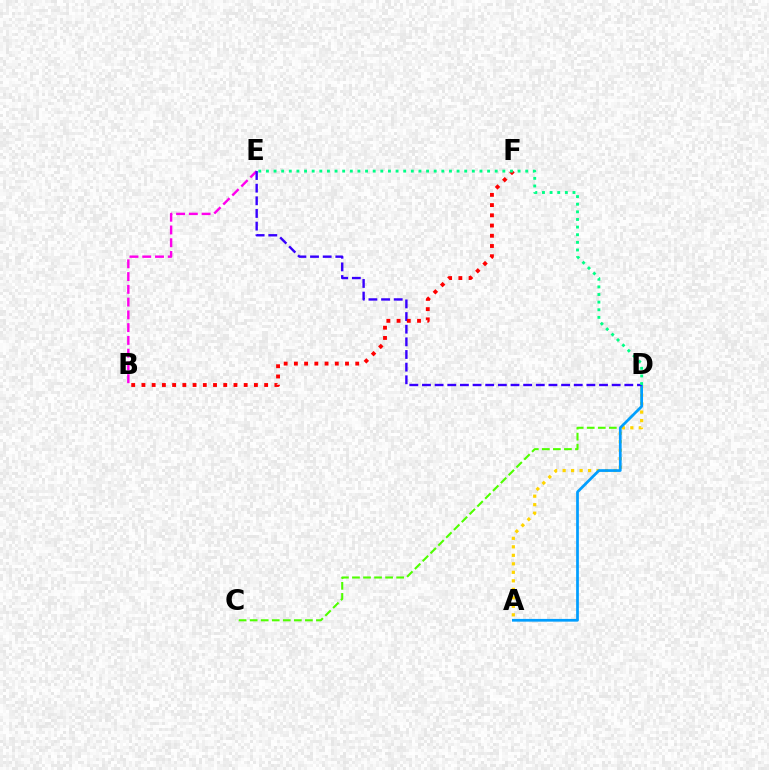{('B', 'E'): [{'color': '#ff00ed', 'line_style': 'dashed', 'thickness': 1.73}], ('C', 'D'): [{'color': '#4fff00', 'line_style': 'dashed', 'thickness': 1.5}], ('A', 'D'): [{'color': '#ffd500', 'line_style': 'dotted', 'thickness': 2.31}, {'color': '#009eff', 'line_style': 'solid', 'thickness': 1.96}], ('D', 'E'): [{'color': '#3700ff', 'line_style': 'dashed', 'thickness': 1.72}, {'color': '#00ff86', 'line_style': 'dotted', 'thickness': 2.07}], ('B', 'F'): [{'color': '#ff0000', 'line_style': 'dotted', 'thickness': 2.78}]}